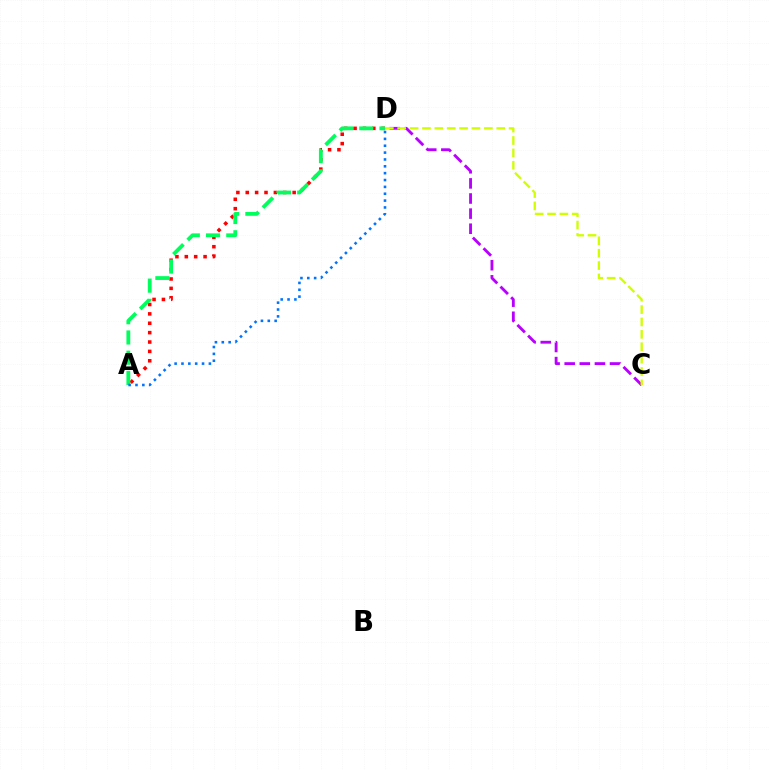{('C', 'D'): [{'color': '#b900ff', 'line_style': 'dashed', 'thickness': 2.05}, {'color': '#d1ff00', 'line_style': 'dashed', 'thickness': 1.68}], ('A', 'D'): [{'color': '#ff0000', 'line_style': 'dotted', 'thickness': 2.55}, {'color': '#00ff5c', 'line_style': 'dashed', 'thickness': 2.75}, {'color': '#0074ff', 'line_style': 'dotted', 'thickness': 1.86}]}